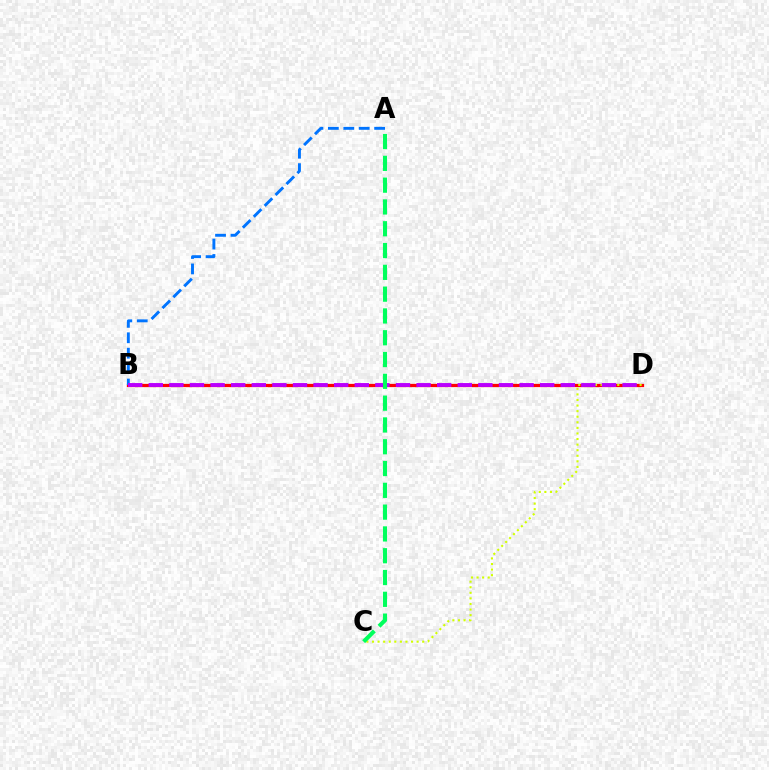{('B', 'D'): [{'color': '#ff0000', 'line_style': 'solid', 'thickness': 2.34}, {'color': '#b900ff', 'line_style': 'dashed', 'thickness': 2.8}], ('C', 'D'): [{'color': '#d1ff00', 'line_style': 'dotted', 'thickness': 1.52}], ('A', 'B'): [{'color': '#0074ff', 'line_style': 'dashed', 'thickness': 2.1}], ('A', 'C'): [{'color': '#00ff5c', 'line_style': 'dashed', 'thickness': 2.96}]}